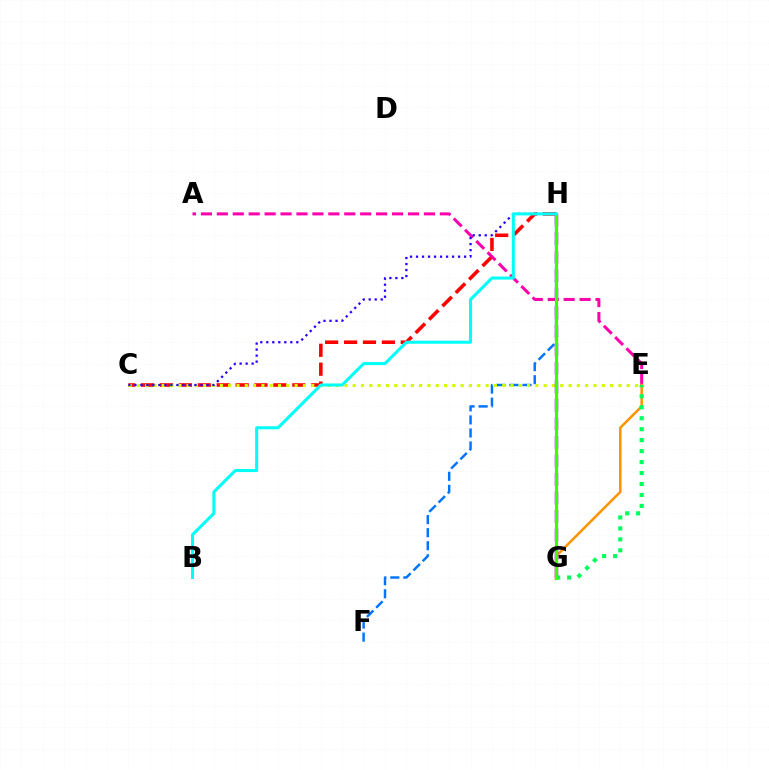{('C', 'H'): [{'color': '#ff0000', 'line_style': 'dashed', 'thickness': 2.57}, {'color': '#2500ff', 'line_style': 'dotted', 'thickness': 1.63}], ('A', 'E'): [{'color': '#ff00ac', 'line_style': 'dashed', 'thickness': 2.16}], ('F', 'H'): [{'color': '#0074ff', 'line_style': 'dashed', 'thickness': 1.77}], ('C', 'E'): [{'color': '#d1ff00', 'line_style': 'dotted', 'thickness': 2.26}], ('E', 'G'): [{'color': '#ff9400', 'line_style': 'solid', 'thickness': 1.83}, {'color': '#00ff5c', 'line_style': 'dotted', 'thickness': 2.98}], ('G', 'H'): [{'color': '#b900ff', 'line_style': 'dashed', 'thickness': 2.52}, {'color': '#3dff00', 'line_style': 'solid', 'thickness': 2.3}], ('B', 'H'): [{'color': '#00fff6', 'line_style': 'solid', 'thickness': 2.18}]}